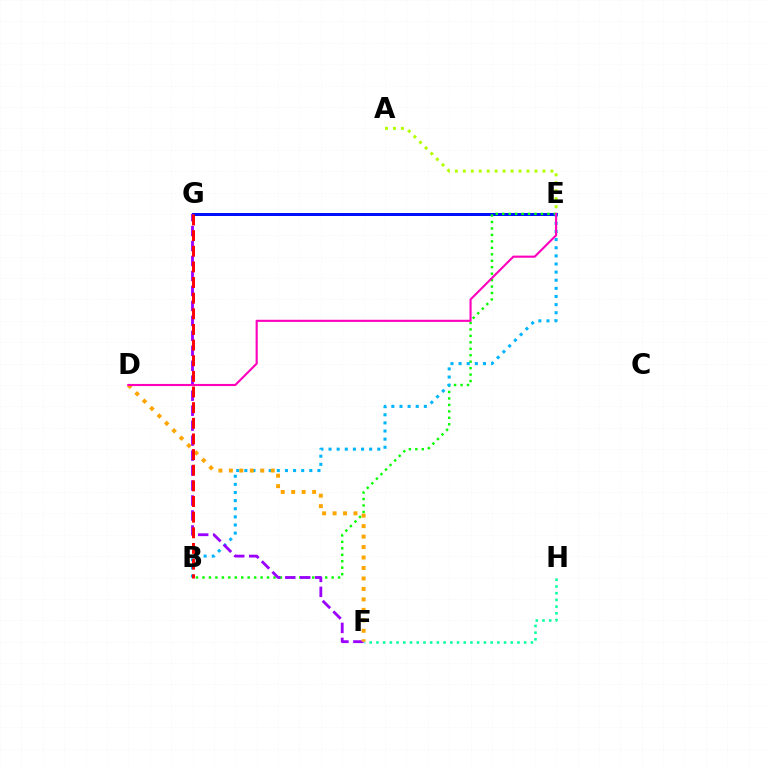{('A', 'E'): [{'color': '#b3ff00', 'line_style': 'dotted', 'thickness': 2.16}], ('E', 'G'): [{'color': '#0010ff', 'line_style': 'solid', 'thickness': 2.16}], ('B', 'E'): [{'color': '#08ff00', 'line_style': 'dotted', 'thickness': 1.75}, {'color': '#00b5ff', 'line_style': 'dotted', 'thickness': 2.21}], ('F', 'H'): [{'color': '#00ff9d', 'line_style': 'dotted', 'thickness': 1.82}], ('F', 'G'): [{'color': '#9b00ff', 'line_style': 'dashed', 'thickness': 2.03}], ('D', 'F'): [{'color': '#ffa500', 'line_style': 'dotted', 'thickness': 2.84}], ('D', 'E'): [{'color': '#ff00bd', 'line_style': 'solid', 'thickness': 1.53}], ('B', 'G'): [{'color': '#ff0000', 'line_style': 'dashed', 'thickness': 2.12}]}